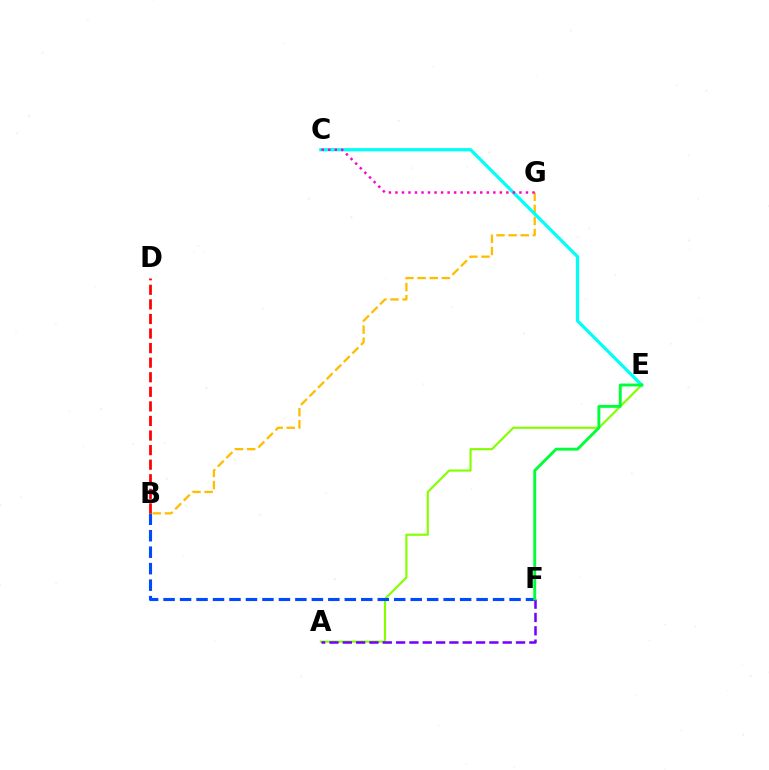{('A', 'E'): [{'color': '#84ff00', 'line_style': 'solid', 'thickness': 1.56}], ('B', 'G'): [{'color': '#ffbd00', 'line_style': 'dashed', 'thickness': 1.65}], ('B', 'F'): [{'color': '#004bff', 'line_style': 'dashed', 'thickness': 2.24}], ('B', 'D'): [{'color': '#ff0000', 'line_style': 'dashed', 'thickness': 1.98}], ('C', 'E'): [{'color': '#00fff6', 'line_style': 'solid', 'thickness': 2.34}], ('C', 'G'): [{'color': '#ff00cf', 'line_style': 'dotted', 'thickness': 1.77}], ('A', 'F'): [{'color': '#7200ff', 'line_style': 'dashed', 'thickness': 1.81}], ('E', 'F'): [{'color': '#00ff39', 'line_style': 'solid', 'thickness': 2.09}]}